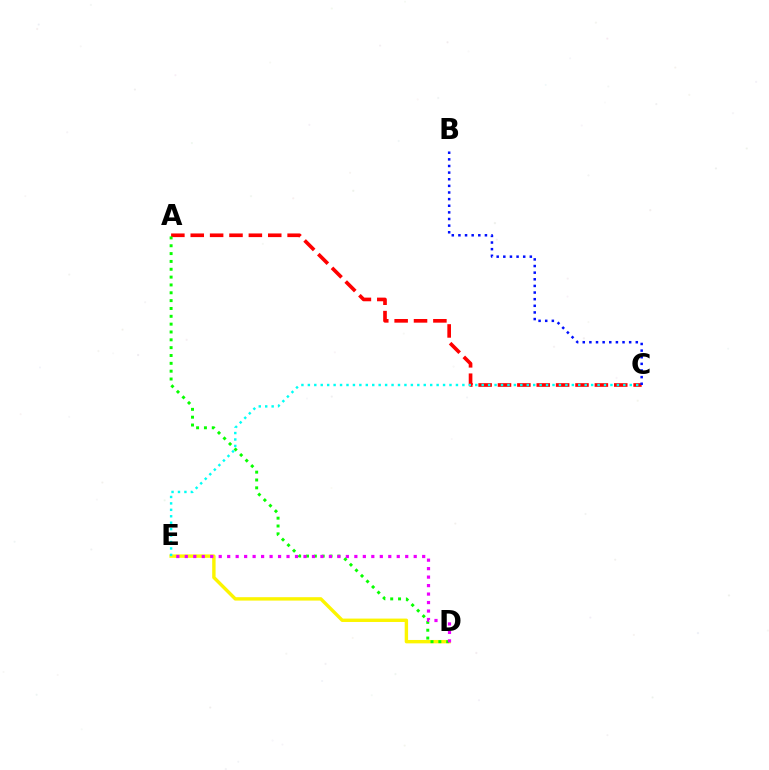{('D', 'E'): [{'color': '#fcf500', 'line_style': 'solid', 'thickness': 2.44}, {'color': '#ee00ff', 'line_style': 'dotted', 'thickness': 2.3}], ('A', 'C'): [{'color': '#ff0000', 'line_style': 'dashed', 'thickness': 2.63}], ('A', 'D'): [{'color': '#08ff00', 'line_style': 'dotted', 'thickness': 2.13}], ('B', 'C'): [{'color': '#0010ff', 'line_style': 'dotted', 'thickness': 1.8}], ('C', 'E'): [{'color': '#00fff6', 'line_style': 'dotted', 'thickness': 1.75}]}